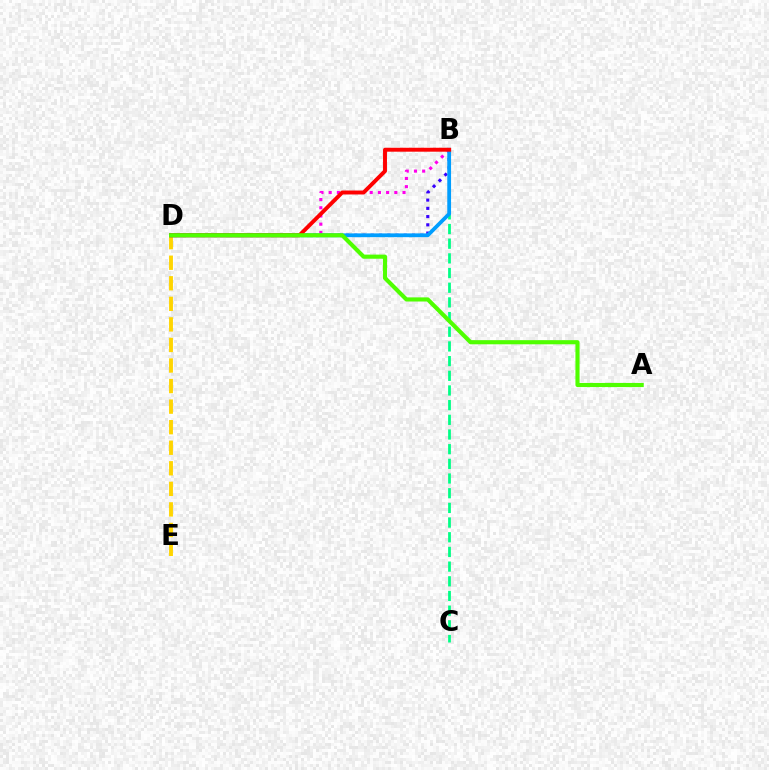{('D', 'E'): [{'color': '#ffd500', 'line_style': 'dashed', 'thickness': 2.79}], ('B', 'C'): [{'color': '#00ff86', 'line_style': 'dashed', 'thickness': 1.99}], ('B', 'D'): [{'color': '#3700ff', 'line_style': 'dotted', 'thickness': 2.24}, {'color': '#ff00ed', 'line_style': 'dotted', 'thickness': 2.23}, {'color': '#009eff', 'line_style': 'solid', 'thickness': 2.73}, {'color': '#ff0000', 'line_style': 'solid', 'thickness': 2.83}], ('A', 'D'): [{'color': '#4fff00', 'line_style': 'solid', 'thickness': 2.97}]}